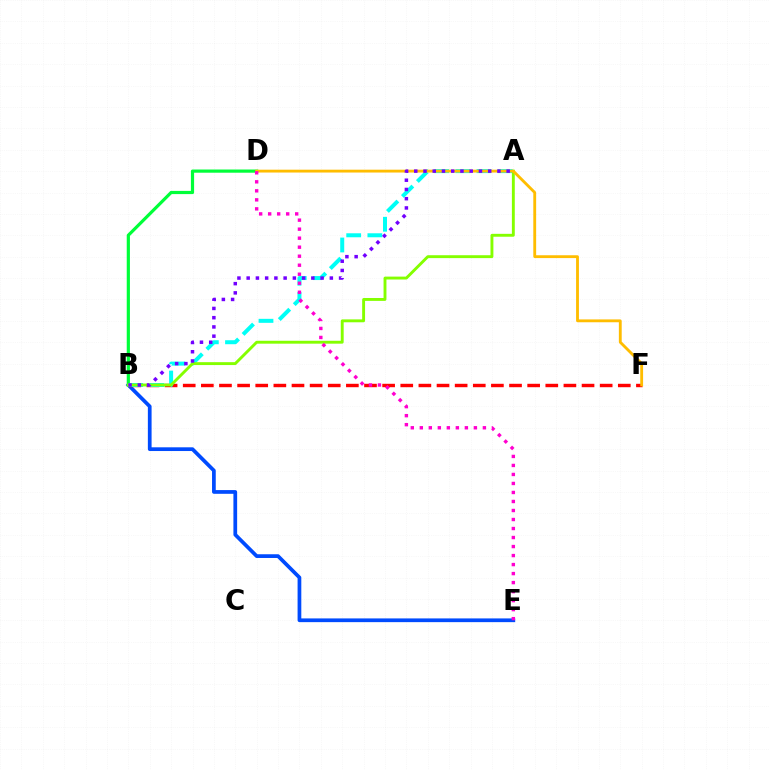{('B', 'E'): [{'color': '#004bff', 'line_style': 'solid', 'thickness': 2.68}], ('B', 'D'): [{'color': '#00ff39', 'line_style': 'solid', 'thickness': 2.3}], ('B', 'F'): [{'color': '#ff0000', 'line_style': 'dashed', 'thickness': 2.46}], ('A', 'B'): [{'color': '#00fff6', 'line_style': 'dashed', 'thickness': 2.88}, {'color': '#84ff00', 'line_style': 'solid', 'thickness': 2.08}, {'color': '#7200ff', 'line_style': 'dotted', 'thickness': 2.51}], ('D', 'F'): [{'color': '#ffbd00', 'line_style': 'solid', 'thickness': 2.05}], ('D', 'E'): [{'color': '#ff00cf', 'line_style': 'dotted', 'thickness': 2.45}]}